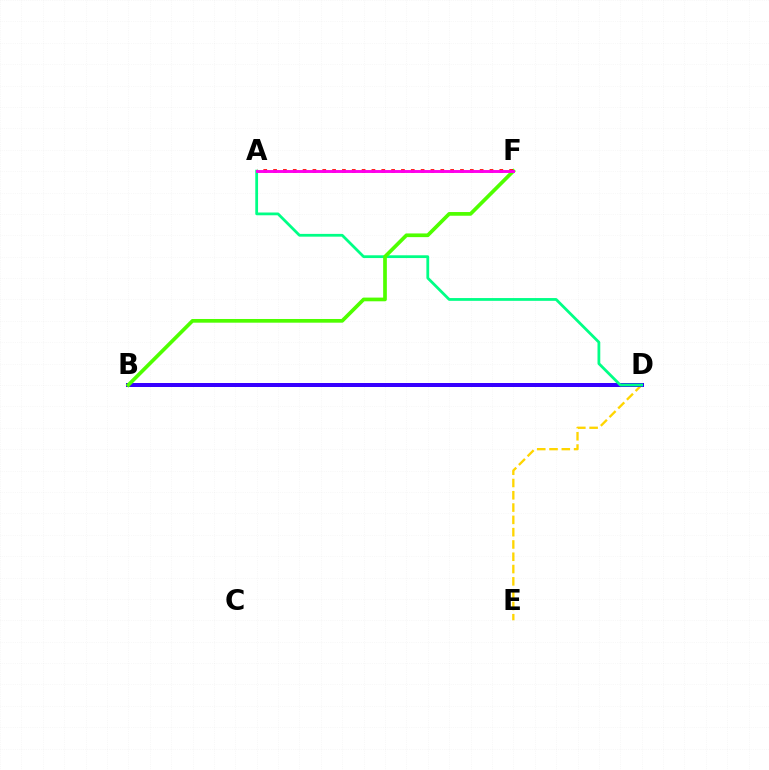{('D', 'E'): [{'color': '#ffd500', 'line_style': 'dashed', 'thickness': 1.67}], ('B', 'D'): [{'color': '#009eff', 'line_style': 'solid', 'thickness': 2.87}, {'color': '#3700ff', 'line_style': 'solid', 'thickness': 2.88}], ('A', 'D'): [{'color': '#00ff86', 'line_style': 'solid', 'thickness': 2.0}], ('B', 'F'): [{'color': '#4fff00', 'line_style': 'solid', 'thickness': 2.66}], ('A', 'F'): [{'color': '#ff0000', 'line_style': 'dotted', 'thickness': 2.67}, {'color': '#ff00ed', 'line_style': 'solid', 'thickness': 2.09}]}